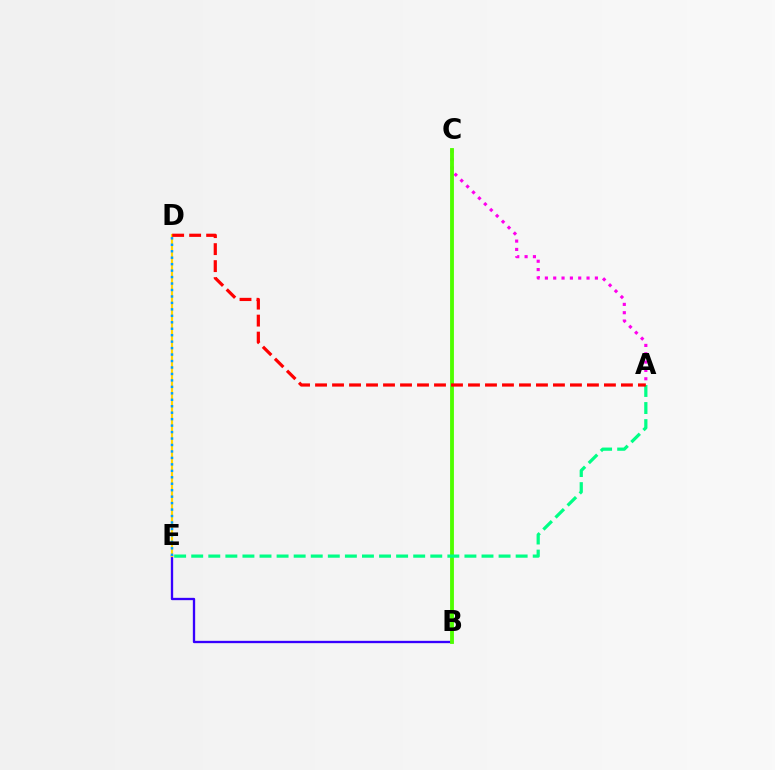{('B', 'E'): [{'color': '#3700ff', 'line_style': 'solid', 'thickness': 1.67}], ('A', 'C'): [{'color': '#ff00ed', 'line_style': 'dotted', 'thickness': 2.26}], ('D', 'E'): [{'color': '#ffd500', 'line_style': 'solid', 'thickness': 1.57}, {'color': '#009eff', 'line_style': 'dotted', 'thickness': 1.75}], ('B', 'C'): [{'color': '#4fff00', 'line_style': 'solid', 'thickness': 2.77}], ('A', 'E'): [{'color': '#00ff86', 'line_style': 'dashed', 'thickness': 2.32}], ('A', 'D'): [{'color': '#ff0000', 'line_style': 'dashed', 'thickness': 2.31}]}